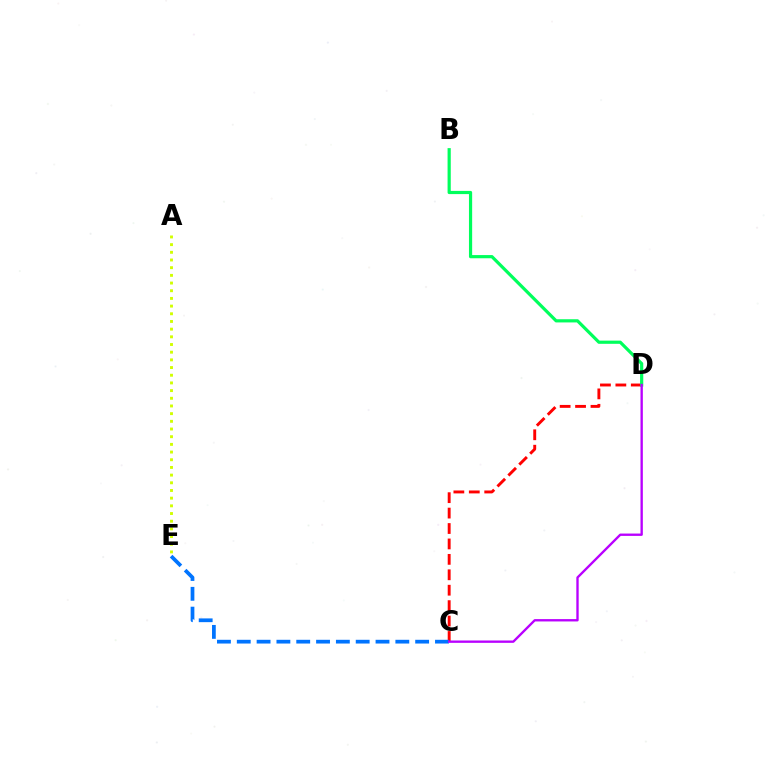{('C', 'D'): [{'color': '#ff0000', 'line_style': 'dashed', 'thickness': 2.1}, {'color': '#b900ff', 'line_style': 'solid', 'thickness': 1.69}], ('A', 'E'): [{'color': '#d1ff00', 'line_style': 'dotted', 'thickness': 2.09}], ('B', 'D'): [{'color': '#00ff5c', 'line_style': 'solid', 'thickness': 2.3}], ('C', 'E'): [{'color': '#0074ff', 'line_style': 'dashed', 'thickness': 2.69}]}